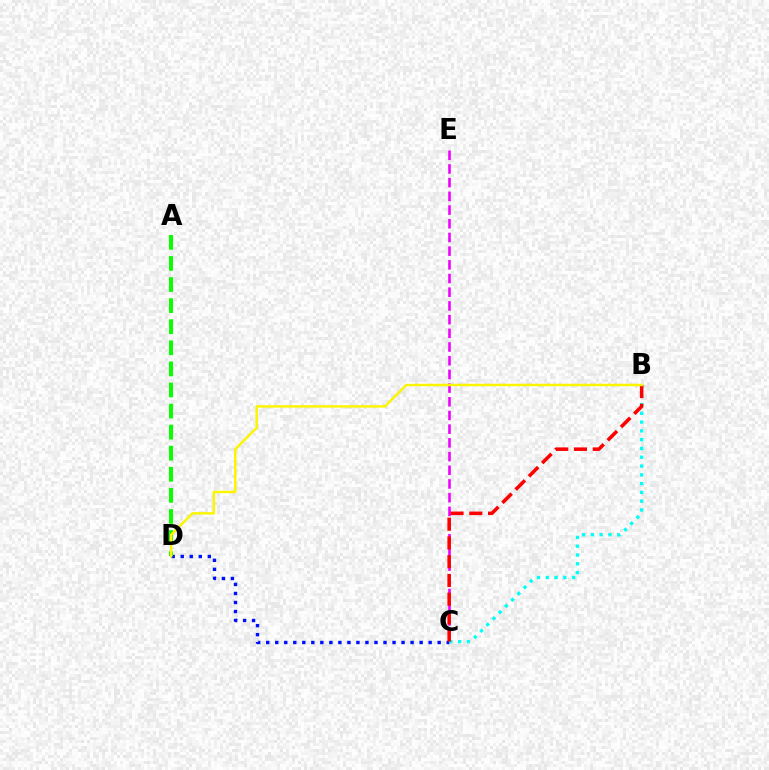{('C', 'D'): [{'color': '#0010ff', 'line_style': 'dotted', 'thickness': 2.45}], ('C', 'E'): [{'color': '#ee00ff', 'line_style': 'dashed', 'thickness': 1.86}], ('B', 'C'): [{'color': '#00fff6', 'line_style': 'dotted', 'thickness': 2.39}, {'color': '#ff0000', 'line_style': 'dashed', 'thickness': 2.55}], ('A', 'D'): [{'color': '#08ff00', 'line_style': 'dashed', 'thickness': 2.86}], ('B', 'D'): [{'color': '#fcf500', 'line_style': 'solid', 'thickness': 1.76}]}